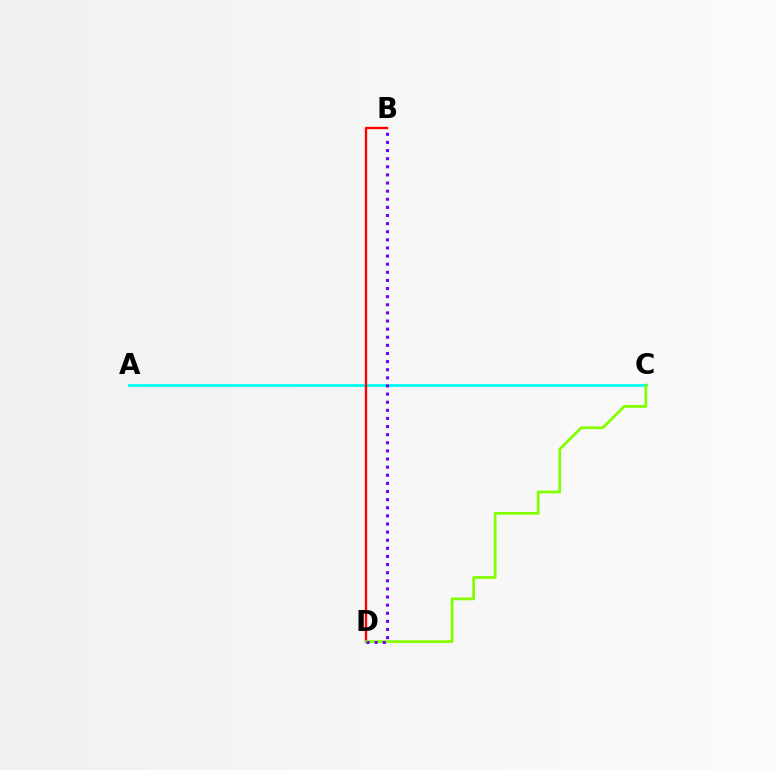{('A', 'C'): [{'color': '#00fff6', 'line_style': 'solid', 'thickness': 2.01}], ('B', 'D'): [{'color': '#ff0000', 'line_style': 'solid', 'thickness': 1.68}, {'color': '#7200ff', 'line_style': 'dotted', 'thickness': 2.21}], ('C', 'D'): [{'color': '#84ff00', 'line_style': 'solid', 'thickness': 1.99}]}